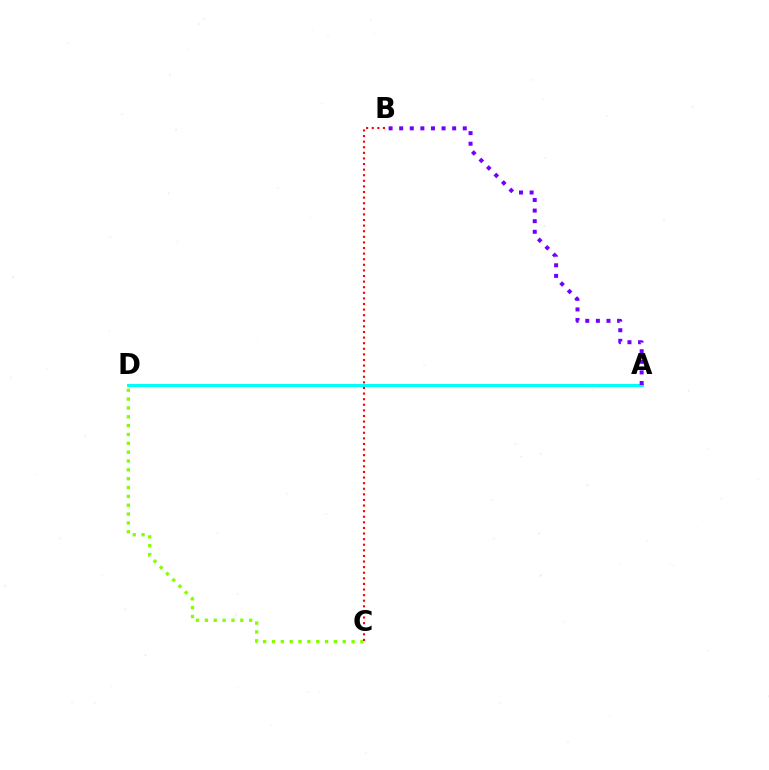{('A', 'D'): [{'color': '#00fff6', 'line_style': 'solid', 'thickness': 2.18}], ('C', 'D'): [{'color': '#84ff00', 'line_style': 'dotted', 'thickness': 2.4}], ('B', 'C'): [{'color': '#ff0000', 'line_style': 'dotted', 'thickness': 1.52}], ('A', 'B'): [{'color': '#7200ff', 'line_style': 'dotted', 'thickness': 2.88}]}